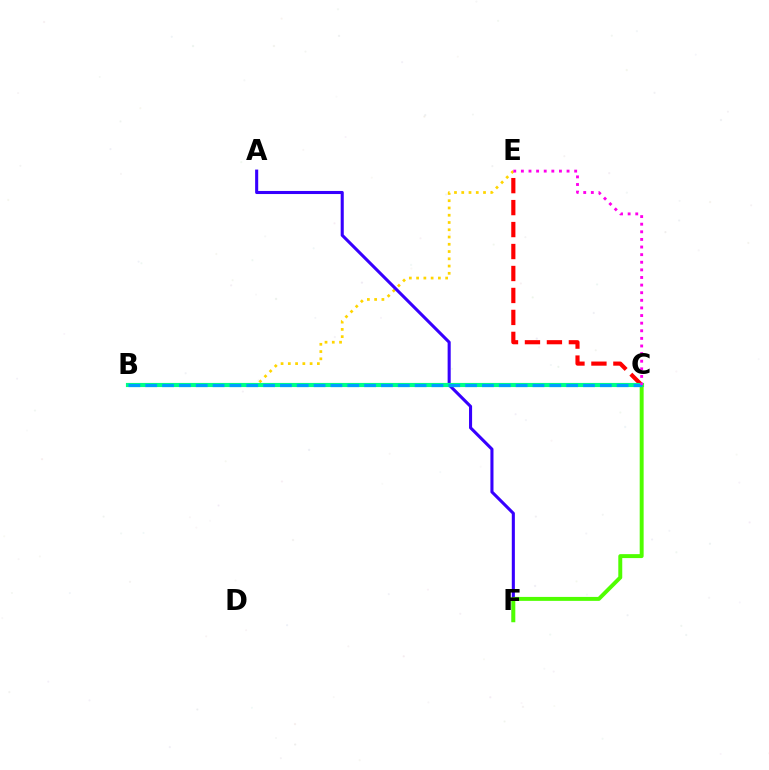{('C', 'E'): [{'color': '#ff0000', 'line_style': 'dashed', 'thickness': 2.98}, {'color': '#ff00ed', 'line_style': 'dotted', 'thickness': 2.07}], ('B', 'E'): [{'color': '#ffd500', 'line_style': 'dotted', 'thickness': 1.97}], ('A', 'F'): [{'color': '#3700ff', 'line_style': 'solid', 'thickness': 2.22}], ('B', 'C'): [{'color': '#00ff86', 'line_style': 'solid', 'thickness': 2.98}, {'color': '#009eff', 'line_style': 'dashed', 'thickness': 2.29}], ('C', 'F'): [{'color': '#4fff00', 'line_style': 'solid', 'thickness': 2.84}]}